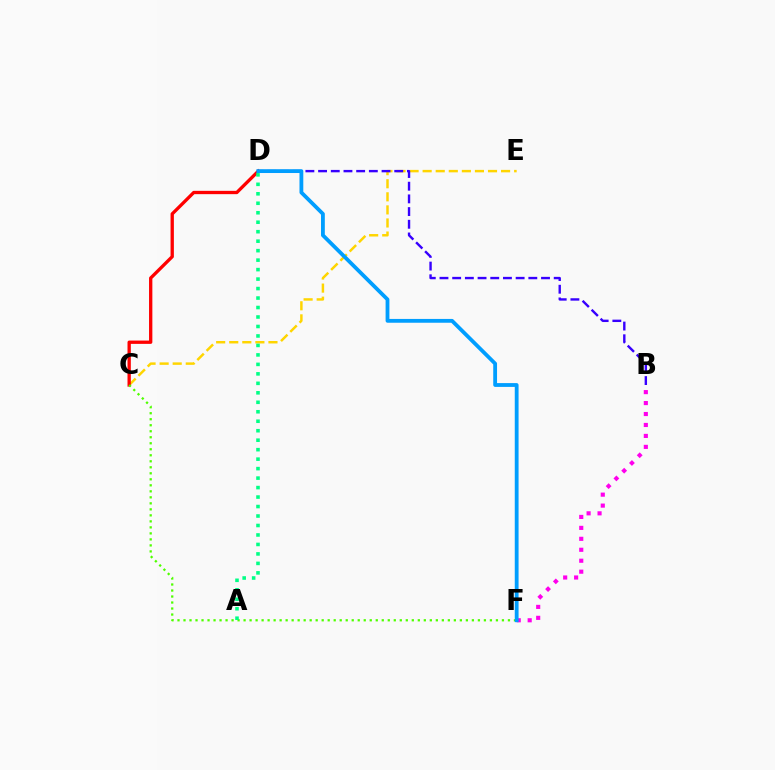{('C', 'E'): [{'color': '#ffd500', 'line_style': 'dashed', 'thickness': 1.78}], ('B', 'F'): [{'color': '#ff00ed', 'line_style': 'dotted', 'thickness': 2.98}], ('C', 'D'): [{'color': '#ff0000', 'line_style': 'solid', 'thickness': 2.39}], ('C', 'F'): [{'color': '#4fff00', 'line_style': 'dotted', 'thickness': 1.63}], ('A', 'D'): [{'color': '#00ff86', 'line_style': 'dotted', 'thickness': 2.57}], ('B', 'D'): [{'color': '#3700ff', 'line_style': 'dashed', 'thickness': 1.72}], ('D', 'F'): [{'color': '#009eff', 'line_style': 'solid', 'thickness': 2.74}]}